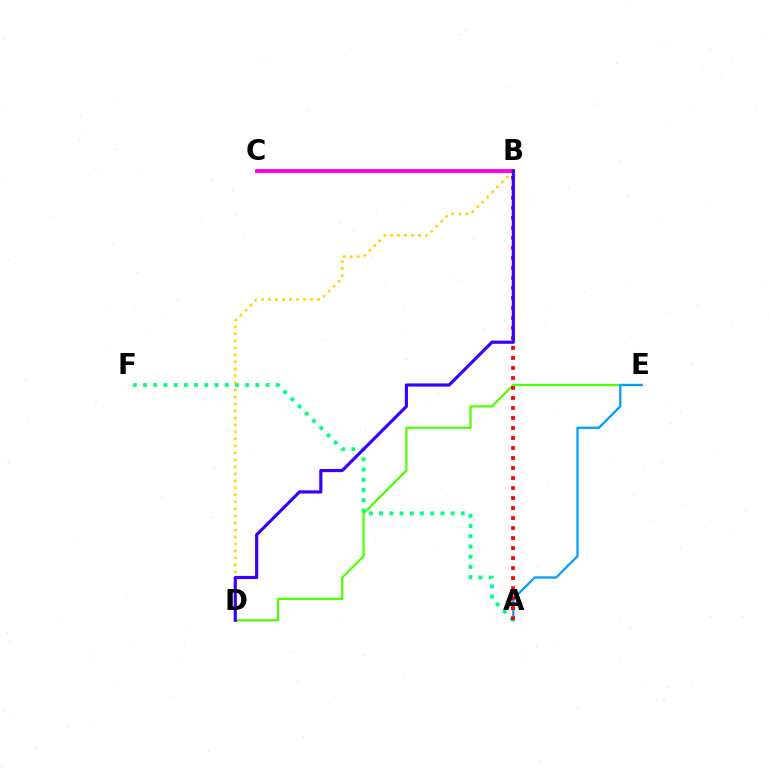{('D', 'E'): [{'color': '#4fff00', 'line_style': 'solid', 'thickness': 1.61}], ('A', 'E'): [{'color': '#009eff', 'line_style': 'solid', 'thickness': 1.63}], ('A', 'F'): [{'color': '#00ff86', 'line_style': 'dotted', 'thickness': 2.78}], ('A', 'B'): [{'color': '#ff0000', 'line_style': 'dotted', 'thickness': 2.72}], ('B', 'D'): [{'color': '#ffd500', 'line_style': 'dotted', 'thickness': 1.9}, {'color': '#3700ff', 'line_style': 'solid', 'thickness': 2.28}], ('B', 'C'): [{'color': '#ff00ed', 'line_style': 'solid', 'thickness': 2.82}]}